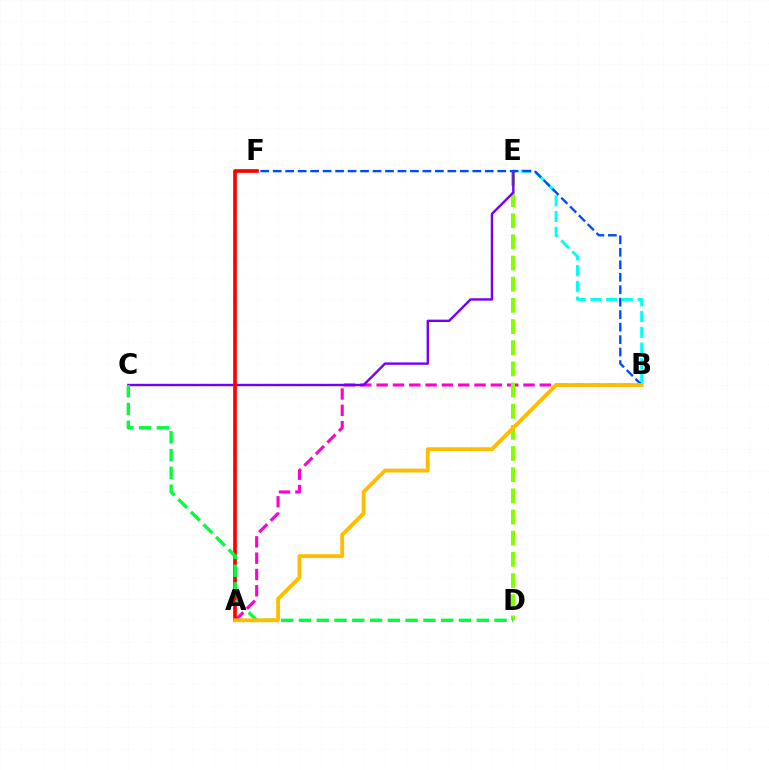{('B', 'E'): [{'color': '#00fff6', 'line_style': 'dashed', 'thickness': 2.14}], ('A', 'B'): [{'color': '#ff00cf', 'line_style': 'dashed', 'thickness': 2.22}, {'color': '#ffbd00', 'line_style': 'solid', 'thickness': 2.77}], ('D', 'E'): [{'color': '#84ff00', 'line_style': 'dashed', 'thickness': 2.88}], ('C', 'E'): [{'color': '#7200ff', 'line_style': 'solid', 'thickness': 1.72}], ('A', 'F'): [{'color': '#ff0000', 'line_style': 'solid', 'thickness': 2.65}], ('B', 'F'): [{'color': '#004bff', 'line_style': 'dashed', 'thickness': 1.69}], ('C', 'D'): [{'color': '#00ff39', 'line_style': 'dashed', 'thickness': 2.42}]}